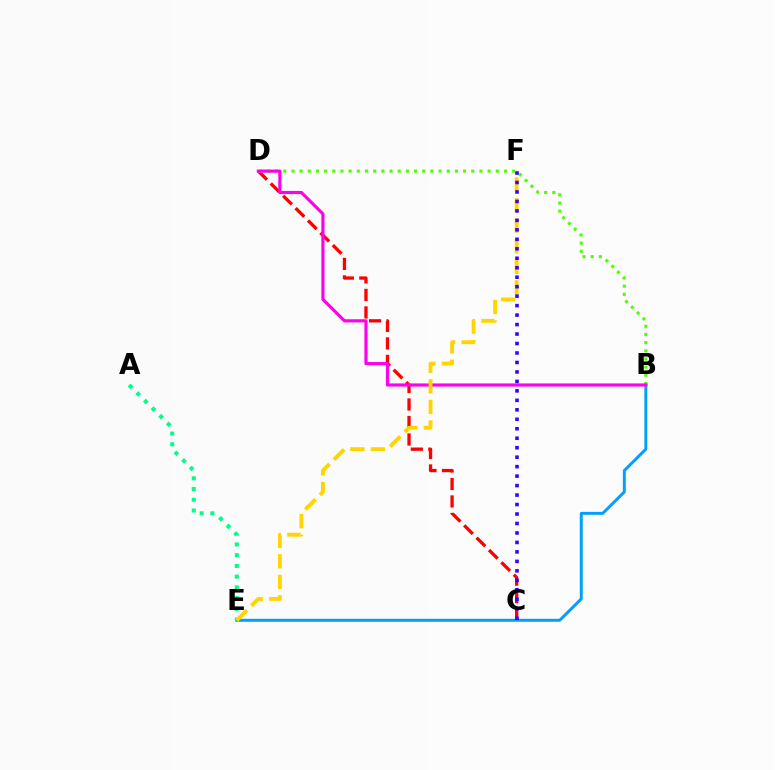{('C', 'D'): [{'color': '#ff0000', 'line_style': 'dashed', 'thickness': 2.38}], ('B', 'E'): [{'color': '#009eff', 'line_style': 'solid', 'thickness': 2.11}], ('B', 'D'): [{'color': '#4fff00', 'line_style': 'dotted', 'thickness': 2.22}, {'color': '#ff00ed', 'line_style': 'solid', 'thickness': 2.27}], ('A', 'E'): [{'color': '#00ff86', 'line_style': 'dotted', 'thickness': 2.92}], ('E', 'F'): [{'color': '#ffd500', 'line_style': 'dashed', 'thickness': 2.79}], ('C', 'F'): [{'color': '#3700ff', 'line_style': 'dotted', 'thickness': 2.57}]}